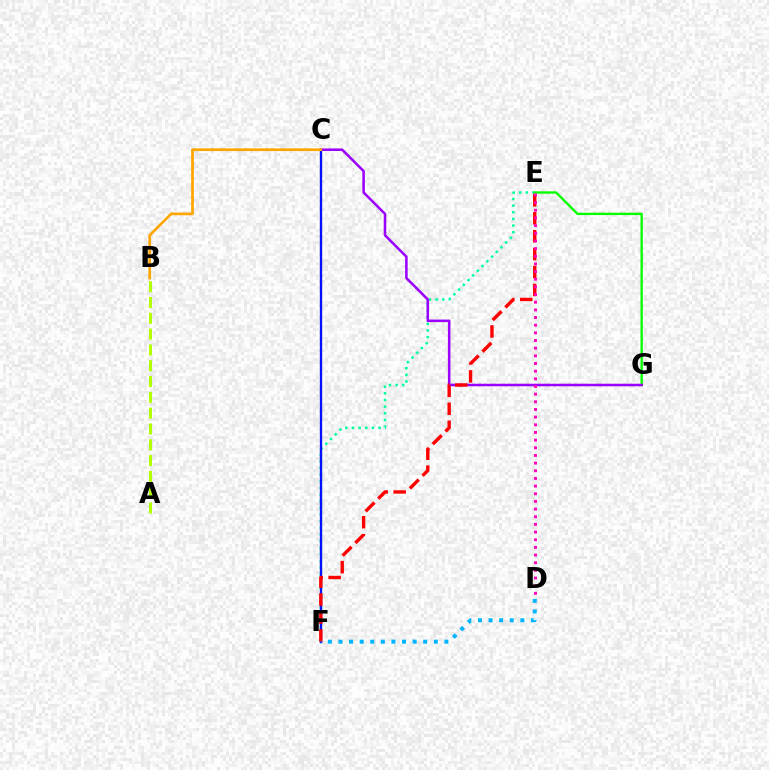{('E', 'F'): [{'color': '#00ff9d', 'line_style': 'dotted', 'thickness': 1.81}, {'color': '#ff0000', 'line_style': 'dashed', 'thickness': 2.44}], ('E', 'G'): [{'color': '#08ff00', 'line_style': 'solid', 'thickness': 1.71}], ('C', 'G'): [{'color': '#9b00ff', 'line_style': 'solid', 'thickness': 1.83}], ('C', 'F'): [{'color': '#0010ff', 'line_style': 'solid', 'thickness': 1.69}], ('B', 'C'): [{'color': '#ffa500', 'line_style': 'solid', 'thickness': 1.95}], ('A', 'B'): [{'color': '#b3ff00', 'line_style': 'dashed', 'thickness': 2.15}], ('D', 'E'): [{'color': '#ff00bd', 'line_style': 'dotted', 'thickness': 2.08}], ('D', 'F'): [{'color': '#00b5ff', 'line_style': 'dotted', 'thickness': 2.88}]}